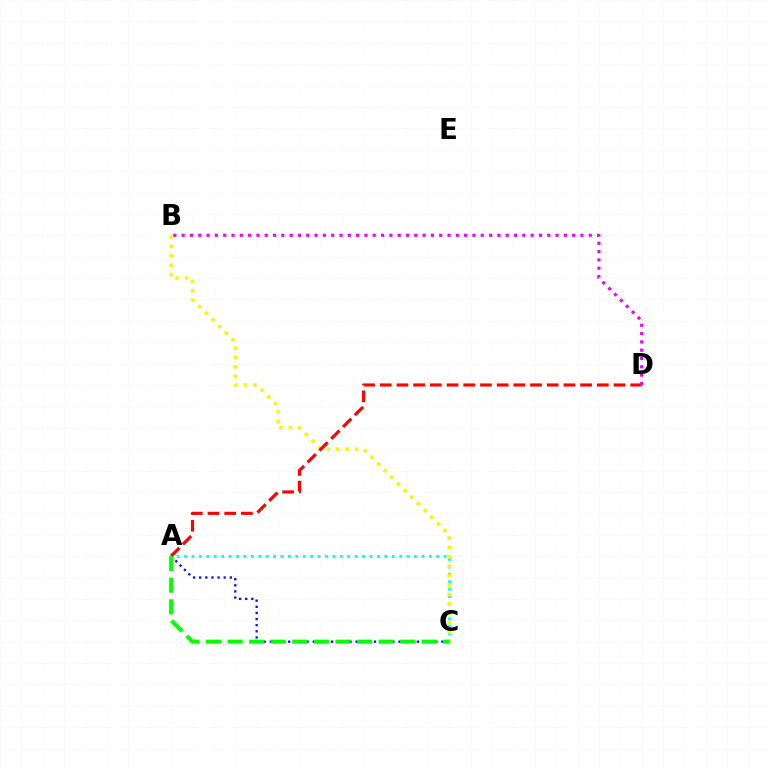{('A', 'C'): [{'color': '#00fff6', 'line_style': 'dotted', 'thickness': 2.02}, {'color': '#0010ff', 'line_style': 'dotted', 'thickness': 1.67}, {'color': '#08ff00', 'line_style': 'dashed', 'thickness': 2.93}], ('B', 'C'): [{'color': '#fcf500', 'line_style': 'dotted', 'thickness': 2.55}], ('A', 'D'): [{'color': '#ff0000', 'line_style': 'dashed', 'thickness': 2.27}], ('B', 'D'): [{'color': '#ee00ff', 'line_style': 'dotted', 'thickness': 2.26}]}